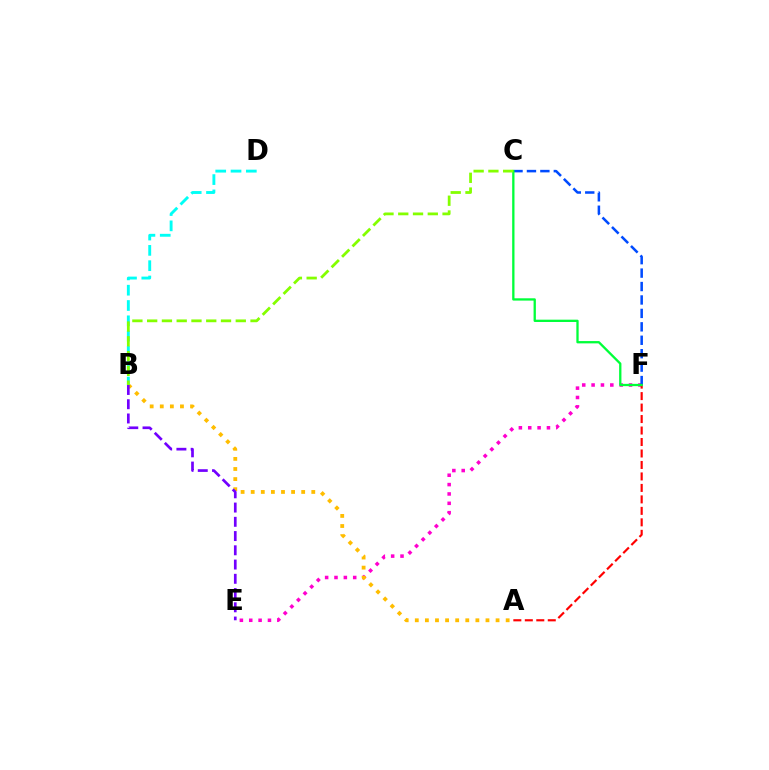{('E', 'F'): [{'color': '#ff00cf', 'line_style': 'dotted', 'thickness': 2.54}], ('A', 'B'): [{'color': '#ffbd00', 'line_style': 'dotted', 'thickness': 2.74}], ('C', 'F'): [{'color': '#004bff', 'line_style': 'dashed', 'thickness': 1.82}, {'color': '#00ff39', 'line_style': 'solid', 'thickness': 1.66}], ('A', 'F'): [{'color': '#ff0000', 'line_style': 'dashed', 'thickness': 1.56}], ('B', 'D'): [{'color': '#00fff6', 'line_style': 'dashed', 'thickness': 2.08}], ('B', 'C'): [{'color': '#84ff00', 'line_style': 'dashed', 'thickness': 2.01}], ('B', 'E'): [{'color': '#7200ff', 'line_style': 'dashed', 'thickness': 1.94}]}